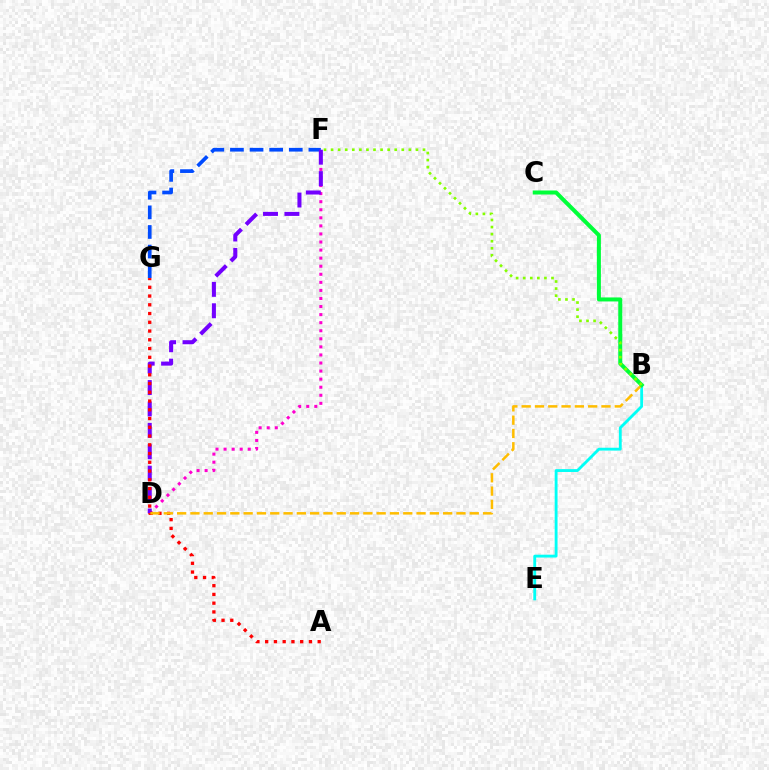{('F', 'G'): [{'color': '#004bff', 'line_style': 'dashed', 'thickness': 2.66}], ('D', 'F'): [{'color': '#ff00cf', 'line_style': 'dotted', 'thickness': 2.19}, {'color': '#7200ff', 'line_style': 'dashed', 'thickness': 2.91}], ('B', 'E'): [{'color': '#00fff6', 'line_style': 'solid', 'thickness': 2.05}], ('A', 'G'): [{'color': '#ff0000', 'line_style': 'dotted', 'thickness': 2.38}], ('B', 'D'): [{'color': '#ffbd00', 'line_style': 'dashed', 'thickness': 1.81}], ('B', 'C'): [{'color': '#00ff39', 'line_style': 'solid', 'thickness': 2.89}], ('B', 'F'): [{'color': '#84ff00', 'line_style': 'dotted', 'thickness': 1.92}]}